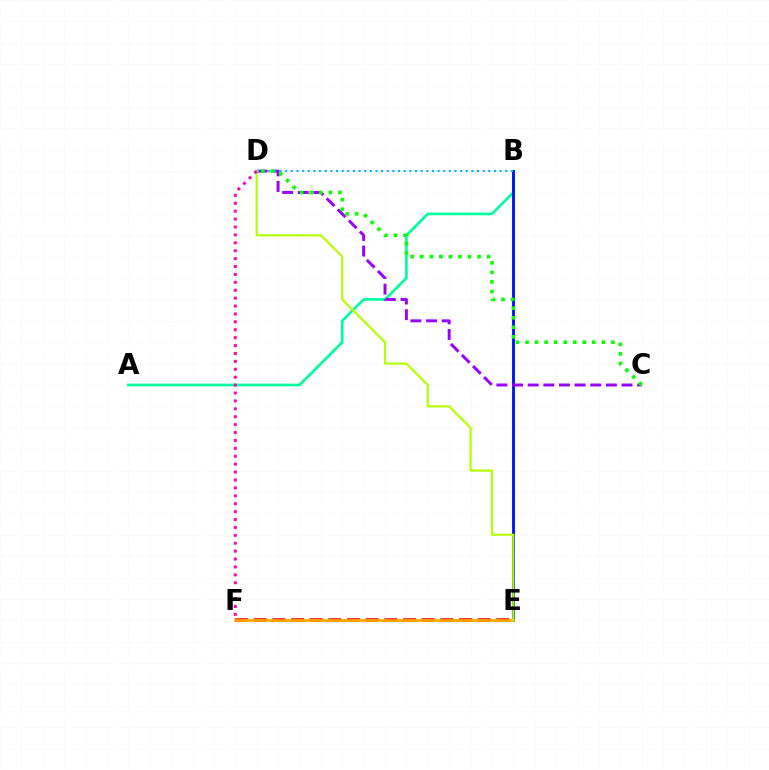{('A', 'B'): [{'color': '#00ff9d', 'line_style': 'solid', 'thickness': 1.95}], ('B', 'E'): [{'color': '#0010ff', 'line_style': 'solid', 'thickness': 2.05}], ('E', 'F'): [{'color': '#ff0000', 'line_style': 'dashed', 'thickness': 2.54}, {'color': '#ffa500', 'line_style': 'solid', 'thickness': 1.92}], ('C', 'D'): [{'color': '#9b00ff', 'line_style': 'dashed', 'thickness': 2.12}, {'color': '#08ff00', 'line_style': 'dotted', 'thickness': 2.59}], ('B', 'D'): [{'color': '#00b5ff', 'line_style': 'dotted', 'thickness': 1.53}], ('D', 'E'): [{'color': '#b3ff00', 'line_style': 'solid', 'thickness': 1.55}], ('D', 'F'): [{'color': '#ff00bd', 'line_style': 'dotted', 'thickness': 2.15}]}